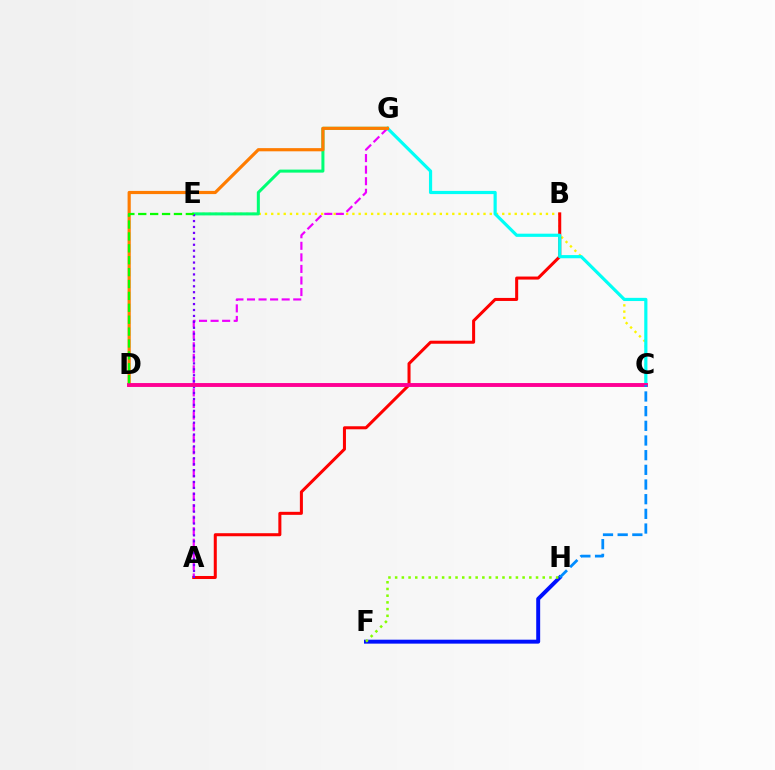{('F', 'H'): [{'color': '#0010ff', 'line_style': 'solid', 'thickness': 2.84}, {'color': '#84ff00', 'line_style': 'dotted', 'thickness': 1.82}], ('C', 'E'): [{'color': '#fcf500', 'line_style': 'dotted', 'thickness': 1.7}], ('E', 'G'): [{'color': '#00ff74', 'line_style': 'solid', 'thickness': 2.17}], ('A', 'B'): [{'color': '#ff0000', 'line_style': 'solid', 'thickness': 2.18}], ('C', 'G'): [{'color': '#00fff6', 'line_style': 'solid', 'thickness': 2.29}], ('A', 'G'): [{'color': '#ee00ff', 'line_style': 'dashed', 'thickness': 1.57}], ('D', 'G'): [{'color': '#ff7c00', 'line_style': 'solid', 'thickness': 2.29}], ('A', 'E'): [{'color': '#7200ff', 'line_style': 'dotted', 'thickness': 1.61}], ('C', 'D'): [{'color': '#ff0094', 'line_style': 'solid', 'thickness': 2.81}], ('D', 'E'): [{'color': '#08ff00', 'line_style': 'dashed', 'thickness': 1.62}], ('C', 'H'): [{'color': '#008cff', 'line_style': 'dashed', 'thickness': 1.99}]}